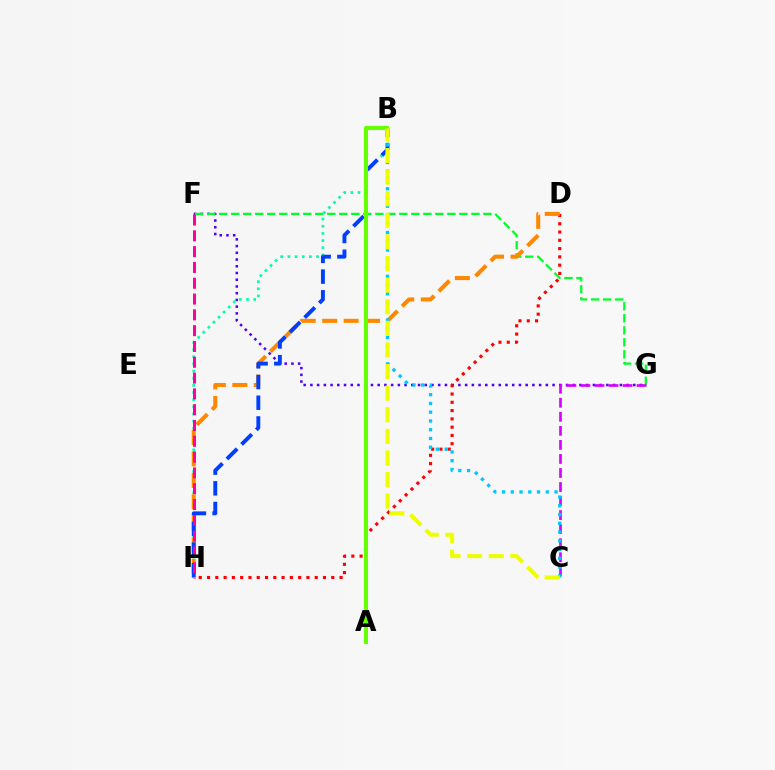{('F', 'G'): [{'color': '#4f00ff', 'line_style': 'dotted', 'thickness': 1.83}, {'color': '#00ff27', 'line_style': 'dashed', 'thickness': 1.63}], ('D', 'H'): [{'color': '#ff0000', 'line_style': 'dotted', 'thickness': 2.25}, {'color': '#ff8800', 'line_style': 'dashed', 'thickness': 2.92}], ('B', 'H'): [{'color': '#00ffaf', 'line_style': 'dotted', 'thickness': 1.95}, {'color': '#003fff', 'line_style': 'dashed', 'thickness': 2.81}], ('C', 'G'): [{'color': '#d600ff', 'line_style': 'dashed', 'thickness': 1.91}], ('B', 'C'): [{'color': '#00c7ff', 'line_style': 'dotted', 'thickness': 2.38}, {'color': '#eeff00', 'line_style': 'dashed', 'thickness': 2.93}], ('A', 'B'): [{'color': '#66ff00', 'line_style': 'solid', 'thickness': 2.95}], ('F', 'H'): [{'color': '#ff00a0', 'line_style': 'dashed', 'thickness': 2.15}]}